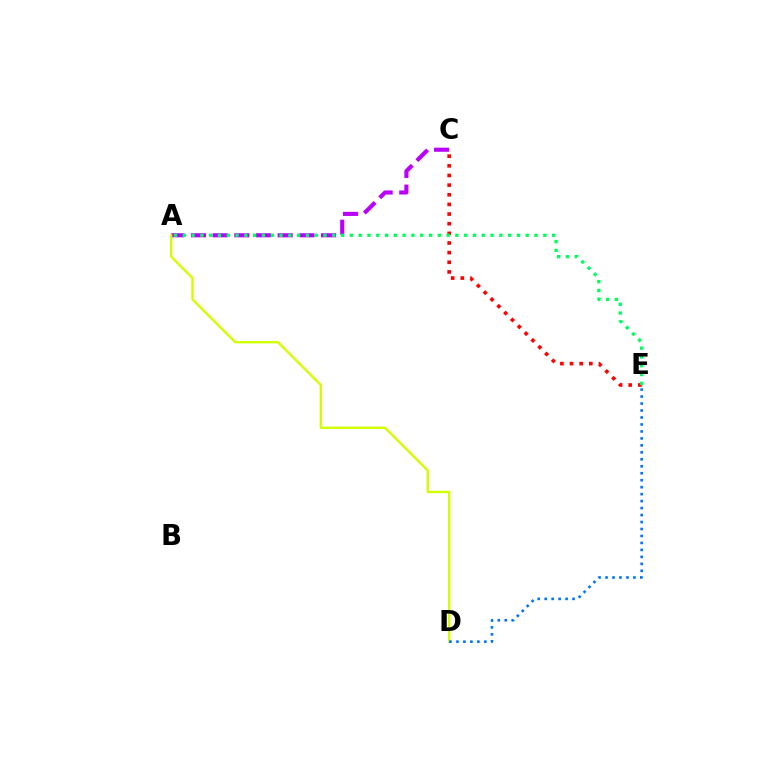{('A', 'C'): [{'color': '#b900ff', 'line_style': 'dashed', 'thickness': 2.95}], ('A', 'D'): [{'color': '#d1ff00', 'line_style': 'solid', 'thickness': 1.72}], ('D', 'E'): [{'color': '#0074ff', 'line_style': 'dotted', 'thickness': 1.89}], ('C', 'E'): [{'color': '#ff0000', 'line_style': 'dotted', 'thickness': 2.62}], ('A', 'E'): [{'color': '#00ff5c', 'line_style': 'dotted', 'thickness': 2.39}]}